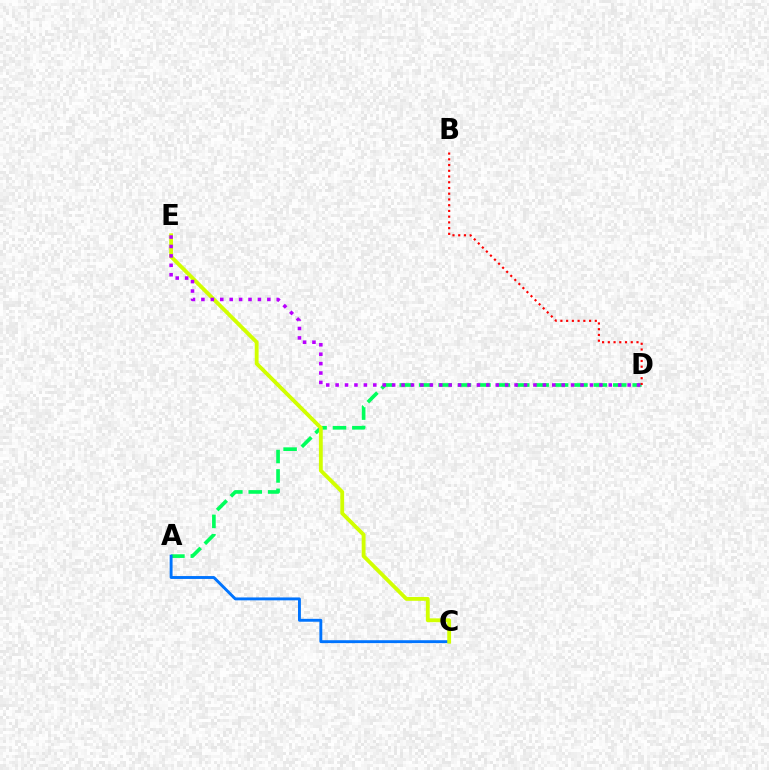{('A', 'D'): [{'color': '#00ff5c', 'line_style': 'dashed', 'thickness': 2.64}], ('A', 'C'): [{'color': '#0074ff', 'line_style': 'solid', 'thickness': 2.08}], ('B', 'D'): [{'color': '#ff0000', 'line_style': 'dotted', 'thickness': 1.56}], ('C', 'E'): [{'color': '#d1ff00', 'line_style': 'solid', 'thickness': 2.77}], ('D', 'E'): [{'color': '#b900ff', 'line_style': 'dotted', 'thickness': 2.56}]}